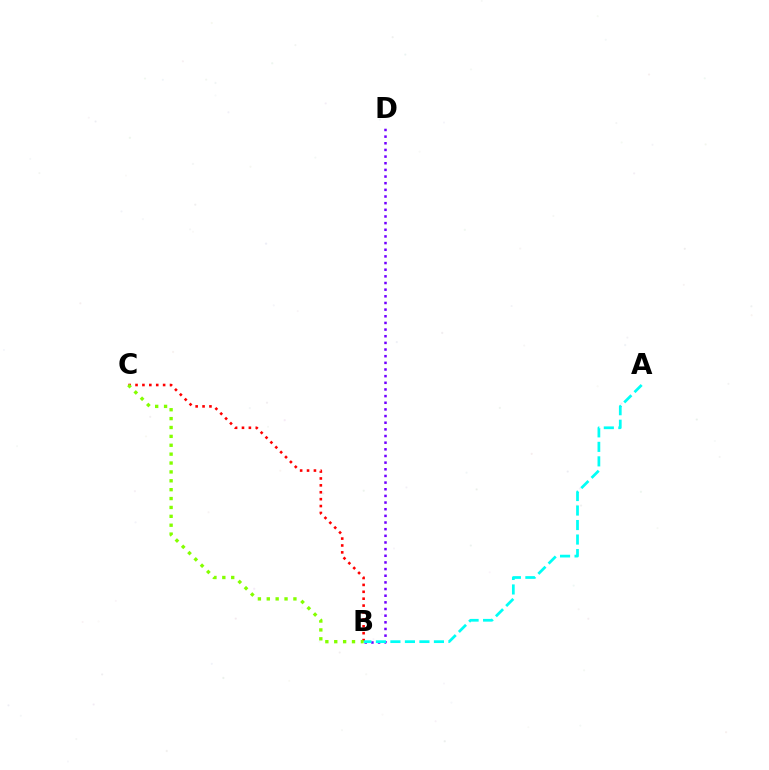{('B', 'C'): [{'color': '#ff0000', 'line_style': 'dotted', 'thickness': 1.87}, {'color': '#84ff00', 'line_style': 'dotted', 'thickness': 2.41}], ('B', 'D'): [{'color': '#7200ff', 'line_style': 'dotted', 'thickness': 1.81}], ('A', 'B'): [{'color': '#00fff6', 'line_style': 'dashed', 'thickness': 1.97}]}